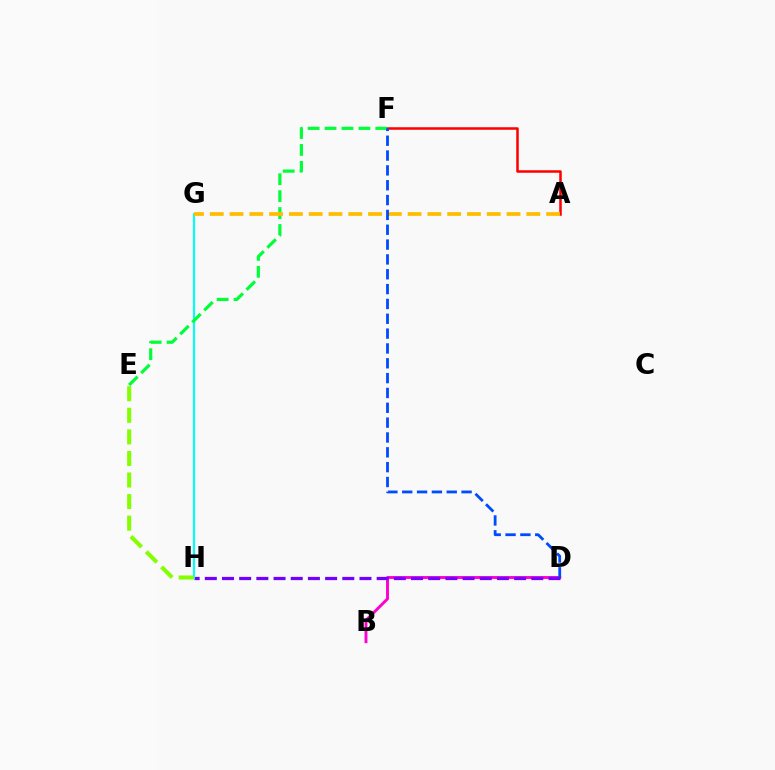{('A', 'F'): [{'color': '#ff0000', 'line_style': 'solid', 'thickness': 1.82}], ('B', 'D'): [{'color': '#ff00cf', 'line_style': 'solid', 'thickness': 2.09}], ('D', 'H'): [{'color': '#7200ff', 'line_style': 'dashed', 'thickness': 2.33}], ('G', 'H'): [{'color': '#00fff6', 'line_style': 'solid', 'thickness': 1.54}], ('E', 'H'): [{'color': '#84ff00', 'line_style': 'dashed', 'thickness': 2.93}], ('E', 'F'): [{'color': '#00ff39', 'line_style': 'dashed', 'thickness': 2.3}], ('A', 'G'): [{'color': '#ffbd00', 'line_style': 'dashed', 'thickness': 2.69}], ('D', 'F'): [{'color': '#004bff', 'line_style': 'dashed', 'thickness': 2.02}]}